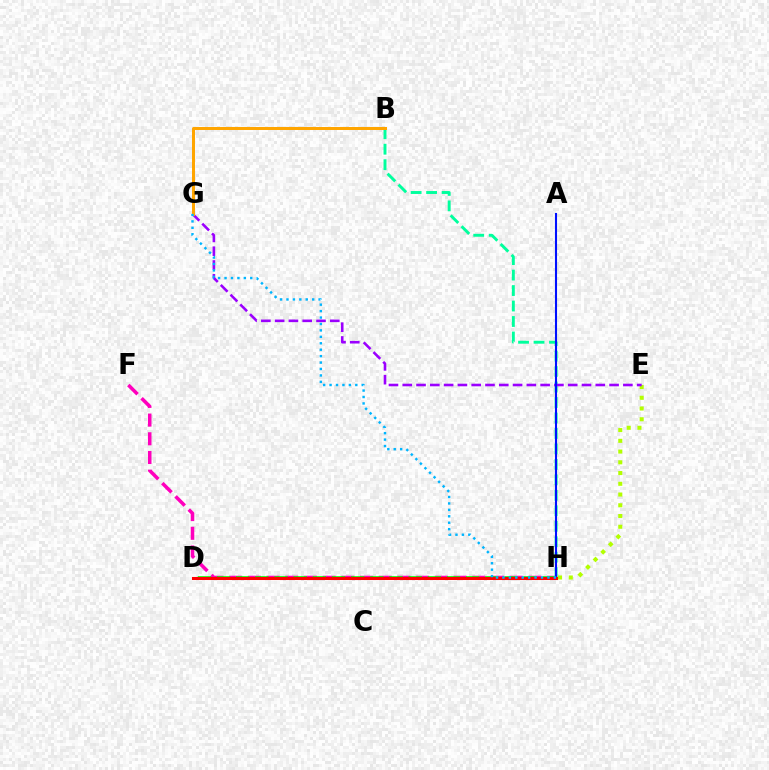{('F', 'H'): [{'color': '#ff00bd', 'line_style': 'dashed', 'thickness': 2.54}], ('B', 'H'): [{'color': '#00ff9d', 'line_style': 'dashed', 'thickness': 2.1}], ('E', 'H'): [{'color': '#b3ff00', 'line_style': 'dotted', 'thickness': 2.92}], ('D', 'H'): [{'color': '#08ff00', 'line_style': 'dashed', 'thickness': 2.6}, {'color': '#ff0000', 'line_style': 'solid', 'thickness': 2.2}], ('E', 'G'): [{'color': '#9b00ff', 'line_style': 'dashed', 'thickness': 1.87}], ('B', 'G'): [{'color': '#ffa500', 'line_style': 'solid', 'thickness': 2.17}], ('A', 'H'): [{'color': '#0010ff', 'line_style': 'solid', 'thickness': 1.5}], ('G', 'H'): [{'color': '#00b5ff', 'line_style': 'dotted', 'thickness': 1.75}]}